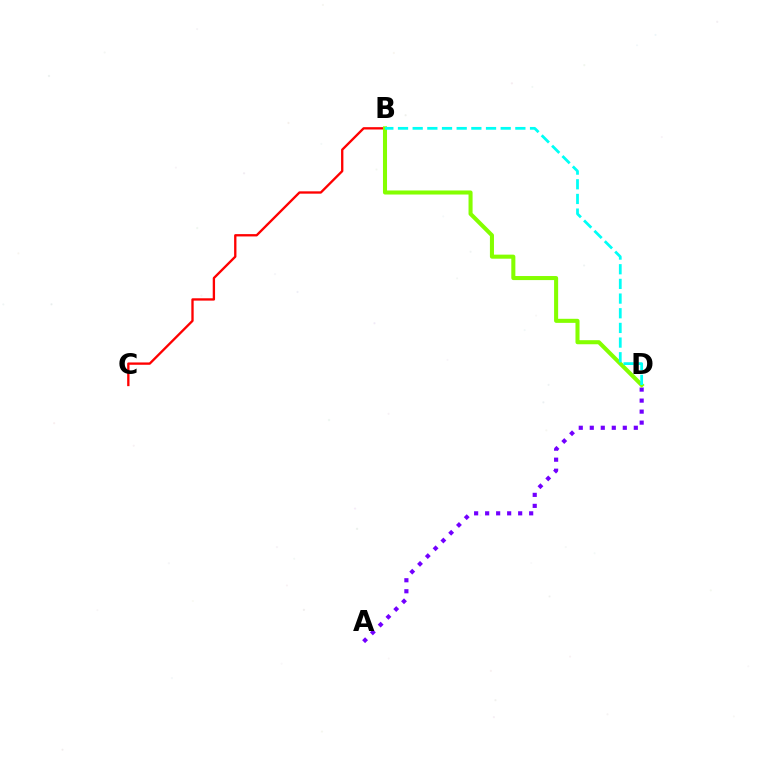{('A', 'D'): [{'color': '#7200ff', 'line_style': 'dotted', 'thickness': 2.99}], ('B', 'C'): [{'color': '#ff0000', 'line_style': 'solid', 'thickness': 1.68}], ('B', 'D'): [{'color': '#84ff00', 'line_style': 'solid', 'thickness': 2.92}, {'color': '#00fff6', 'line_style': 'dashed', 'thickness': 1.99}]}